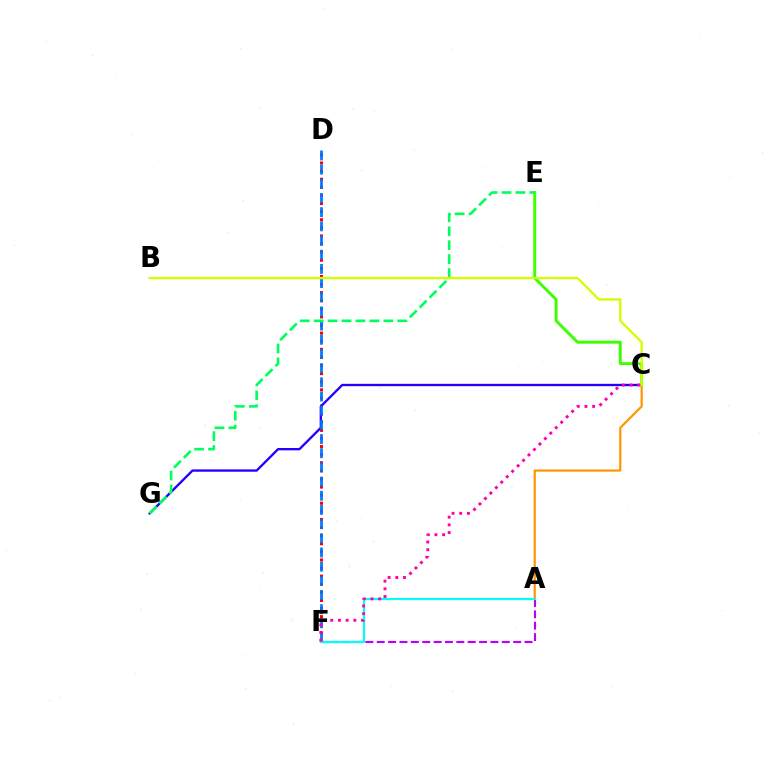{('D', 'F'): [{'color': '#ff0000', 'line_style': 'dotted', 'thickness': 2.2}, {'color': '#0074ff', 'line_style': 'dashed', 'thickness': 1.93}], ('C', 'G'): [{'color': '#2500ff', 'line_style': 'solid', 'thickness': 1.68}], ('A', 'C'): [{'color': '#ff9400', 'line_style': 'solid', 'thickness': 1.58}], ('A', 'F'): [{'color': '#b900ff', 'line_style': 'dashed', 'thickness': 1.54}, {'color': '#00fff6', 'line_style': 'solid', 'thickness': 1.57}], ('C', 'E'): [{'color': '#3dff00', 'line_style': 'solid', 'thickness': 2.1}], ('E', 'G'): [{'color': '#00ff5c', 'line_style': 'dashed', 'thickness': 1.89}], ('B', 'C'): [{'color': '#d1ff00', 'line_style': 'solid', 'thickness': 1.67}], ('C', 'F'): [{'color': '#ff00ac', 'line_style': 'dotted', 'thickness': 2.09}]}